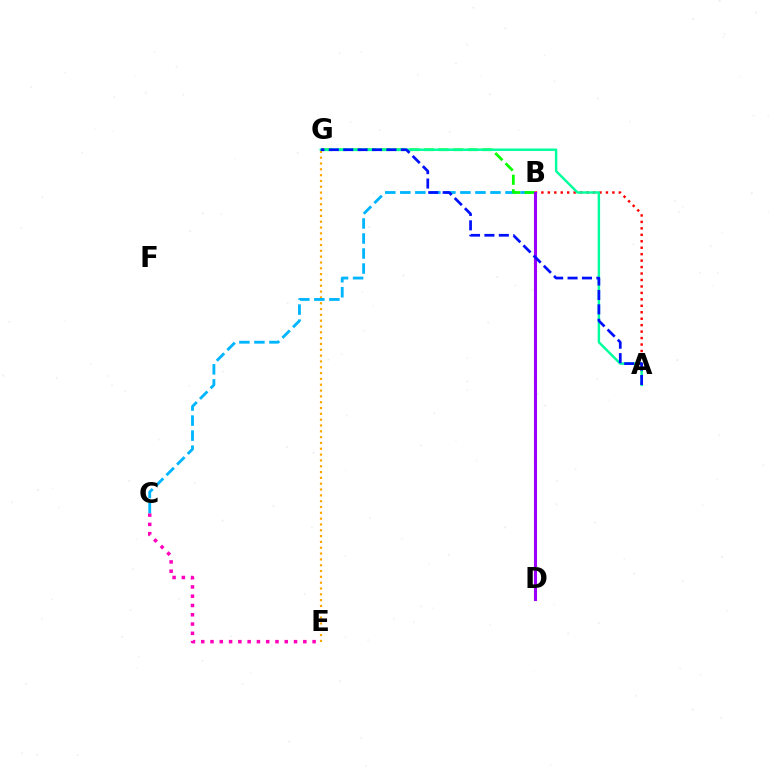{('C', 'E'): [{'color': '#ff00bd', 'line_style': 'dotted', 'thickness': 2.52}], ('A', 'B'): [{'color': '#ff0000', 'line_style': 'dotted', 'thickness': 1.75}], ('E', 'G'): [{'color': '#ffa500', 'line_style': 'dotted', 'thickness': 1.58}], ('B', 'C'): [{'color': '#00b5ff', 'line_style': 'dashed', 'thickness': 2.04}], ('B', 'G'): [{'color': '#08ff00', 'line_style': 'dashed', 'thickness': 1.98}], ('A', 'G'): [{'color': '#00ff9d', 'line_style': 'solid', 'thickness': 1.76}, {'color': '#0010ff', 'line_style': 'dashed', 'thickness': 1.96}], ('B', 'D'): [{'color': '#b3ff00', 'line_style': 'dashed', 'thickness': 1.54}, {'color': '#9b00ff', 'line_style': 'solid', 'thickness': 2.22}]}